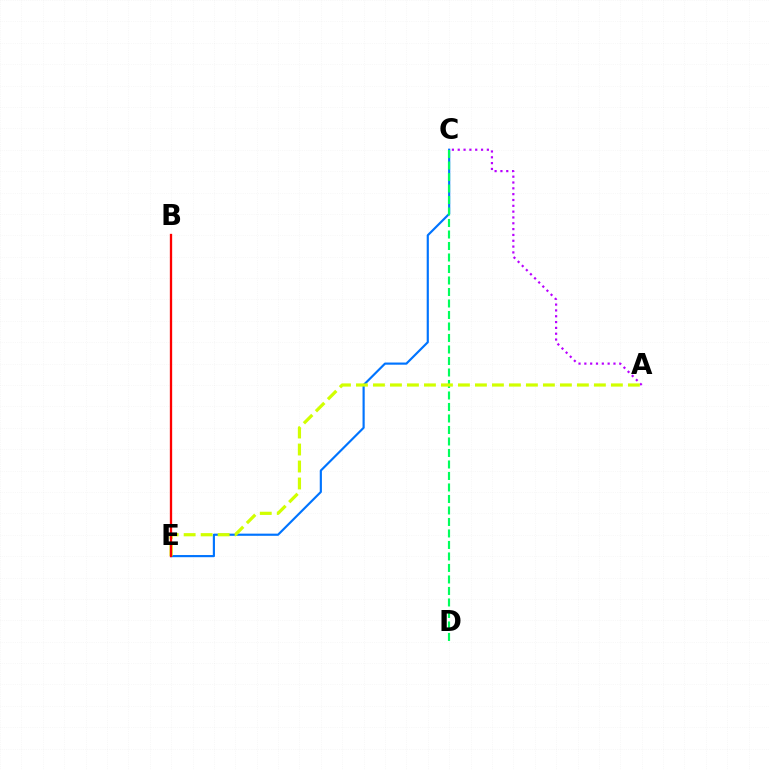{('A', 'C'): [{'color': '#b900ff', 'line_style': 'dotted', 'thickness': 1.58}], ('C', 'E'): [{'color': '#0074ff', 'line_style': 'solid', 'thickness': 1.56}], ('C', 'D'): [{'color': '#00ff5c', 'line_style': 'dashed', 'thickness': 1.56}], ('A', 'E'): [{'color': '#d1ff00', 'line_style': 'dashed', 'thickness': 2.31}], ('B', 'E'): [{'color': '#ff0000', 'line_style': 'solid', 'thickness': 1.67}]}